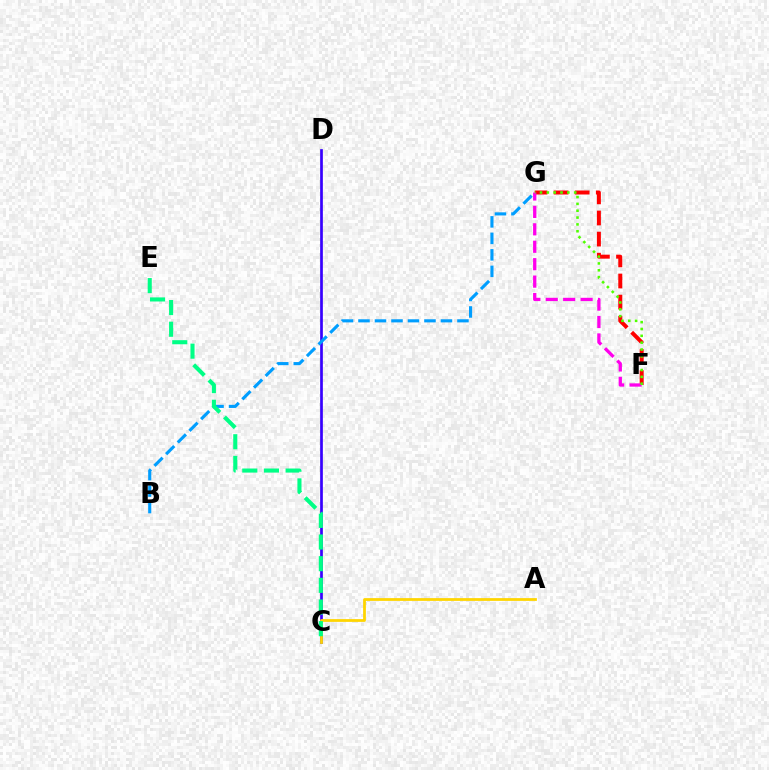{('C', 'D'): [{'color': '#3700ff', 'line_style': 'solid', 'thickness': 1.95}], ('B', 'G'): [{'color': '#009eff', 'line_style': 'dashed', 'thickness': 2.24}], ('F', 'G'): [{'color': '#ff0000', 'line_style': 'dashed', 'thickness': 2.87}, {'color': '#ff00ed', 'line_style': 'dashed', 'thickness': 2.37}, {'color': '#4fff00', 'line_style': 'dotted', 'thickness': 1.86}], ('A', 'C'): [{'color': '#ffd500', 'line_style': 'solid', 'thickness': 1.99}], ('C', 'E'): [{'color': '#00ff86', 'line_style': 'dashed', 'thickness': 2.94}]}